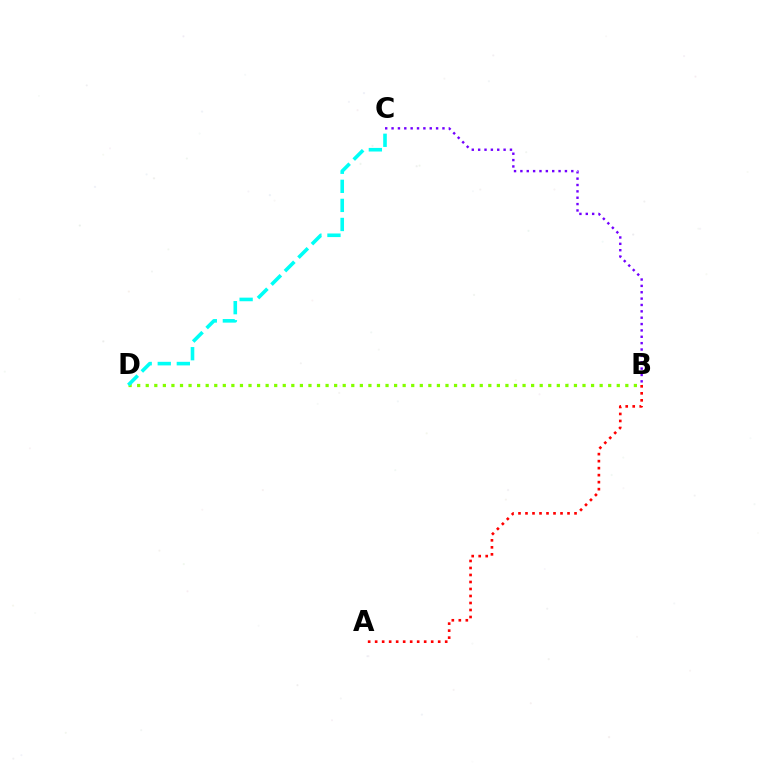{('B', 'D'): [{'color': '#84ff00', 'line_style': 'dotted', 'thickness': 2.33}], ('C', 'D'): [{'color': '#00fff6', 'line_style': 'dashed', 'thickness': 2.59}], ('A', 'B'): [{'color': '#ff0000', 'line_style': 'dotted', 'thickness': 1.9}], ('B', 'C'): [{'color': '#7200ff', 'line_style': 'dotted', 'thickness': 1.73}]}